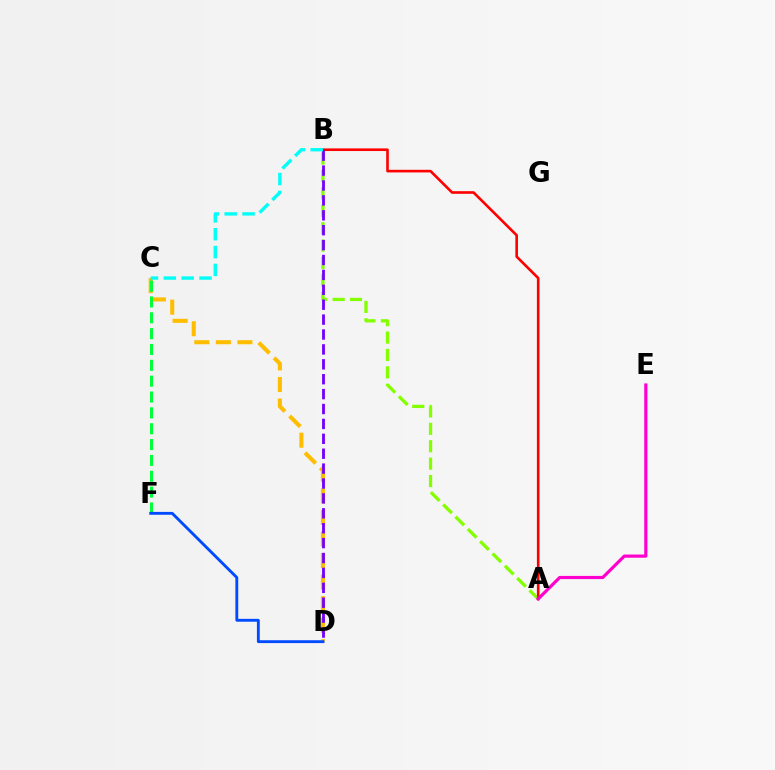{('C', 'D'): [{'color': '#ffbd00', 'line_style': 'dashed', 'thickness': 2.93}], ('C', 'F'): [{'color': '#00ff39', 'line_style': 'dashed', 'thickness': 2.15}], ('A', 'B'): [{'color': '#84ff00', 'line_style': 'dashed', 'thickness': 2.36}, {'color': '#ff0000', 'line_style': 'solid', 'thickness': 1.89}], ('B', 'D'): [{'color': '#7200ff', 'line_style': 'dashed', 'thickness': 2.02}], ('B', 'C'): [{'color': '#00fff6', 'line_style': 'dashed', 'thickness': 2.43}], ('A', 'E'): [{'color': '#ff00cf', 'line_style': 'solid', 'thickness': 2.29}], ('D', 'F'): [{'color': '#004bff', 'line_style': 'solid', 'thickness': 2.06}]}